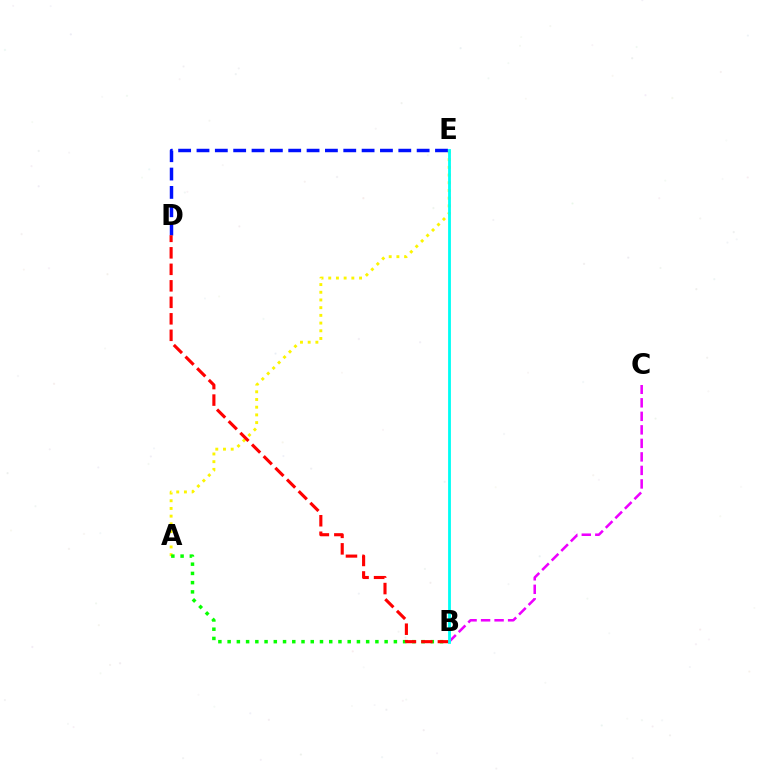{('B', 'C'): [{'color': '#ee00ff', 'line_style': 'dashed', 'thickness': 1.84}], ('A', 'E'): [{'color': '#fcf500', 'line_style': 'dotted', 'thickness': 2.09}], ('D', 'E'): [{'color': '#0010ff', 'line_style': 'dashed', 'thickness': 2.49}], ('A', 'B'): [{'color': '#08ff00', 'line_style': 'dotted', 'thickness': 2.51}], ('B', 'D'): [{'color': '#ff0000', 'line_style': 'dashed', 'thickness': 2.24}], ('B', 'E'): [{'color': '#00fff6', 'line_style': 'solid', 'thickness': 2.02}]}